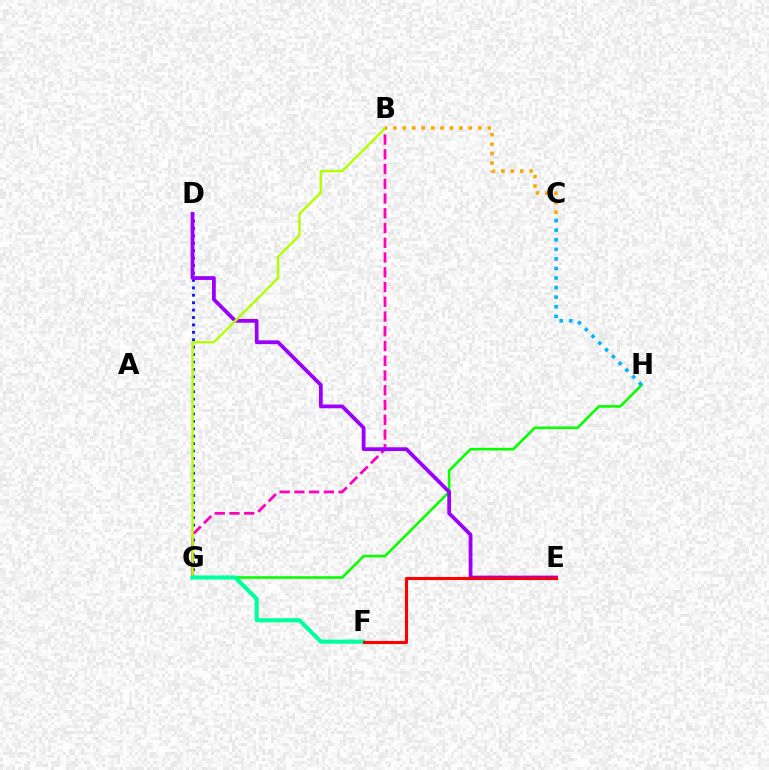{('G', 'H'): [{'color': '#08ff00', 'line_style': 'solid', 'thickness': 1.88}], ('D', 'G'): [{'color': '#0010ff', 'line_style': 'dotted', 'thickness': 2.02}], ('B', 'G'): [{'color': '#ff00bd', 'line_style': 'dashed', 'thickness': 2.0}, {'color': '#b3ff00', 'line_style': 'solid', 'thickness': 1.73}], ('C', 'H'): [{'color': '#00b5ff', 'line_style': 'dotted', 'thickness': 2.6}], ('D', 'E'): [{'color': '#9b00ff', 'line_style': 'solid', 'thickness': 2.71}], ('F', 'G'): [{'color': '#00ff9d', 'line_style': 'solid', 'thickness': 2.97}], ('E', 'F'): [{'color': '#ff0000', 'line_style': 'solid', 'thickness': 2.22}], ('B', 'C'): [{'color': '#ffa500', 'line_style': 'dotted', 'thickness': 2.56}]}